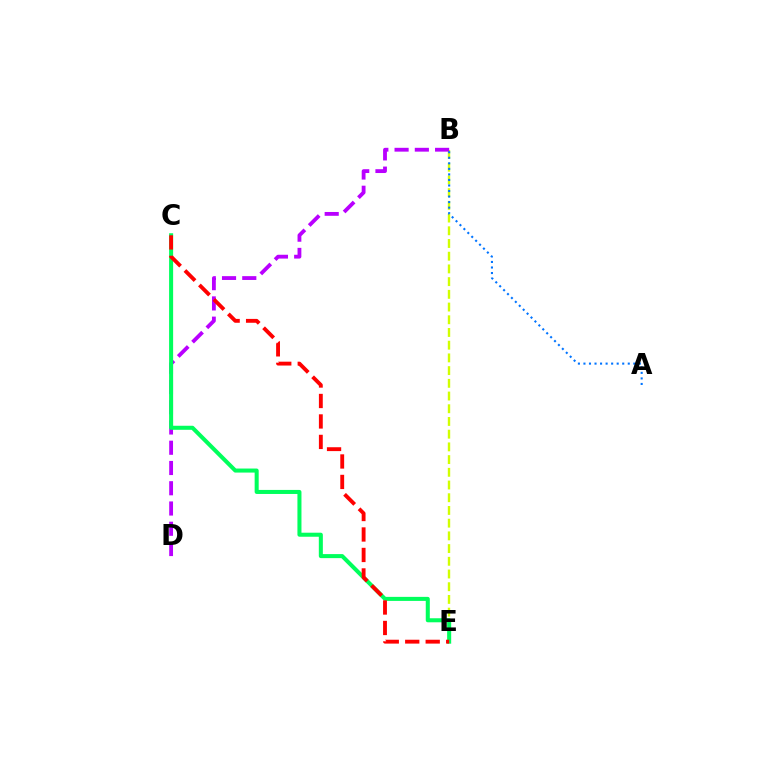{('B', 'E'): [{'color': '#d1ff00', 'line_style': 'dashed', 'thickness': 1.73}], ('B', 'D'): [{'color': '#b900ff', 'line_style': 'dashed', 'thickness': 2.75}], ('C', 'E'): [{'color': '#00ff5c', 'line_style': 'solid', 'thickness': 2.91}, {'color': '#ff0000', 'line_style': 'dashed', 'thickness': 2.78}], ('A', 'B'): [{'color': '#0074ff', 'line_style': 'dotted', 'thickness': 1.51}]}